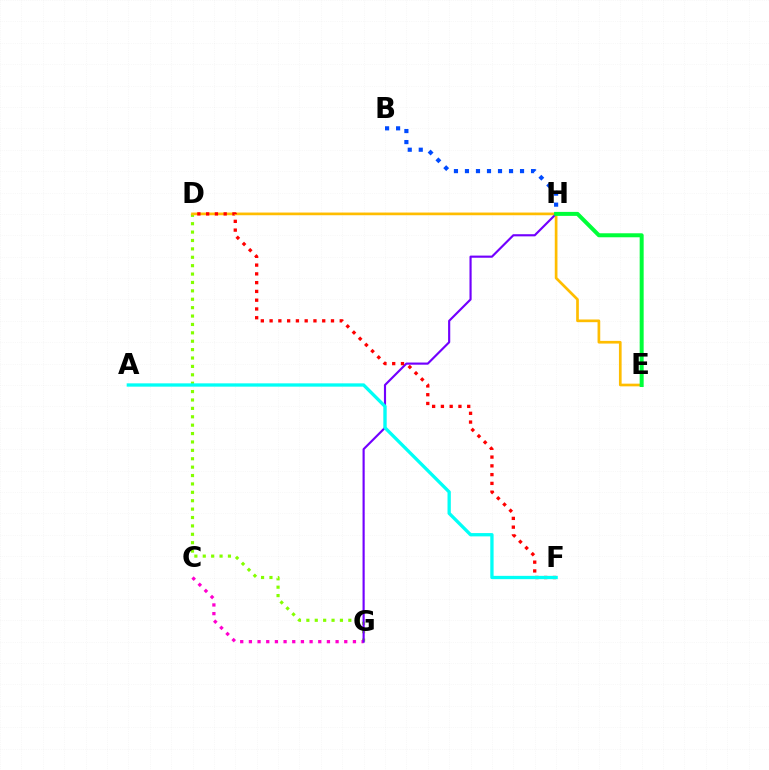{('D', 'G'): [{'color': '#84ff00', 'line_style': 'dotted', 'thickness': 2.28}], ('D', 'E'): [{'color': '#ffbd00', 'line_style': 'solid', 'thickness': 1.94}], ('C', 'G'): [{'color': '#ff00cf', 'line_style': 'dotted', 'thickness': 2.36}], ('B', 'H'): [{'color': '#004bff', 'line_style': 'dotted', 'thickness': 2.99}], ('G', 'H'): [{'color': '#7200ff', 'line_style': 'solid', 'thickness': 1.55}], ('E', 'H'): [{'color': '#00ff39', 'line_style': 'solid', 'thickness': 2.88}], ('D', 'F'): [{'color': '#ff0000', 'line_style': 'dotted', 'thickness': 2.38}], ('A', 'F'): [{'color': '#00fff6', 'line_style': 'solid', 'thickness': 2.38}]}